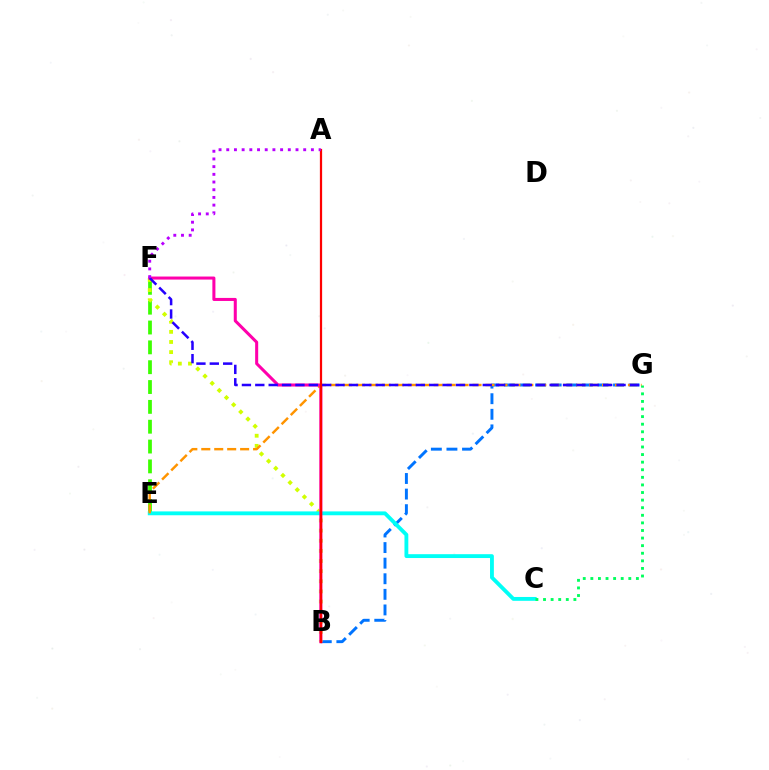{('B', 'G'): [{'color': '#0074ff', 'line_style': 'dashed', 'thickness': 2.12}], ('E', 'F'): [{'color': '#3dff00', 'line_style': 'dashed', 'thickness': 2.7}], ('B', 'F'): [{'color': '#d1ff00', 'line_style': 'dotted', 'thickness': 2.75}, {'color': '#ff00ac', 'line_style': 'solid', 'thickness': 2.19}], ('C', 'E'): [{'color': '#00fff6', 'line_style': 'solid', 'thickness': 2.77}], ('E', 'G'): [{'color': '#ff9400', 'line_style': 'dashed', 'thickness': 1.76}], ('C', 'G'): [{'color': '#00ff5c', 'line_style': 'dotted', 'thickness': 2.06}], ('F', 'G'): [{'color': '#2500ff', 'line_style': 'dashed', 'thickness': 1.82}], ('A', 'B'): [{'color': '#ff0000', 'line_style': 'solid', 'thickness': 1.61}], ('A', 'F'): [{'color': '#b900ff', 'line_style': 'dotted', 'thickness': 2.09}]}